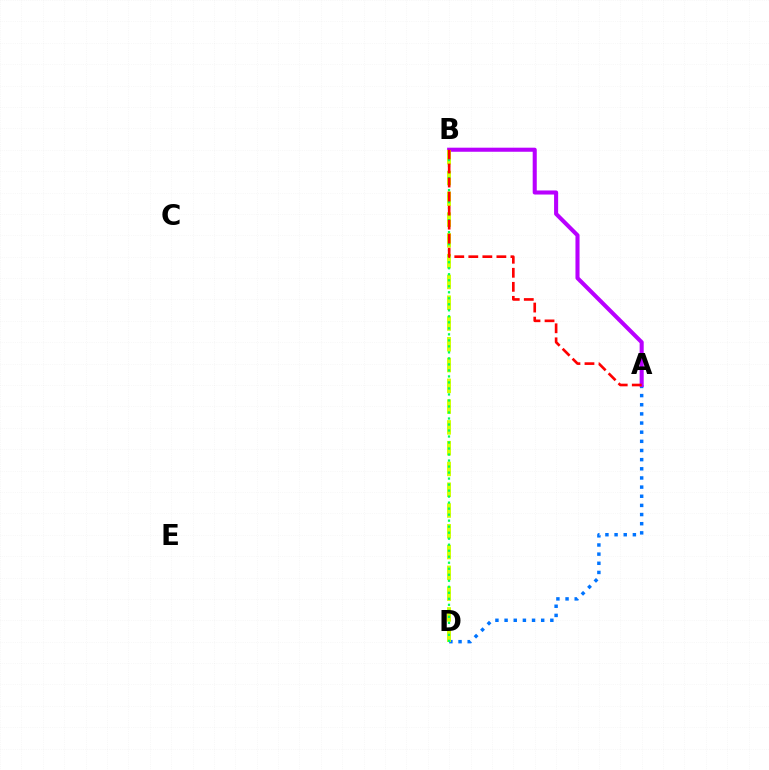{('A', 'D'): [{'color': '#0074ff', 'line_style': 'dotted', 'thickness': 2.49}], ('A', 'B'): [{'color': '#b900ff', 'line_style': 'solid', 'thickness': 2.93}, {'color': '#ff0000', 'line_style': 'dashed', 'thickness': 1.91}], ('B', 'D'): [{'color': '#d1ff00', 'line_style': 'dashed', 'thickness': 2.82}, {'color': '#00ff5c', 'line_style': 'dotted', 'thickness': 1.63}]}